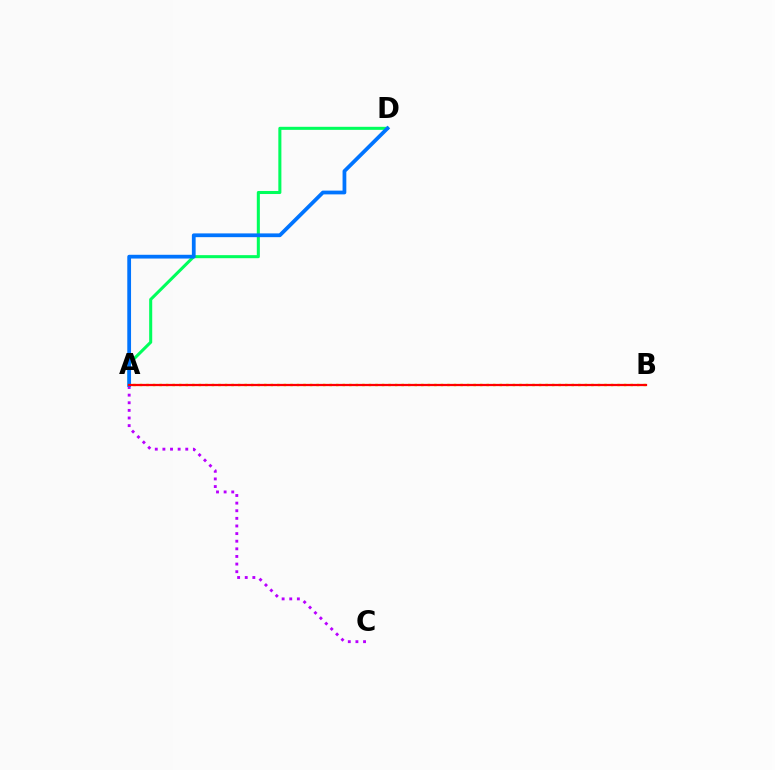{('A', 'B'): [{'color': '#d1ff00', 'line_style': 'dotted', 'thickness': 1.78}, {'color': '#ff0000', 'line_style': 'solid', 'thickness': 1.61}], ('A', 'D'): [{'color': '#00ff5c', 'line_style': 'solid', 'thickness': 2.2}, {'color': '#0074ff', 'line_style': 'solid', 'thickness': 2.71}], ('A', 'C'): [{'color': '#b900ff', 'line_style': 'dotted', 'thickness': 2.07}]}